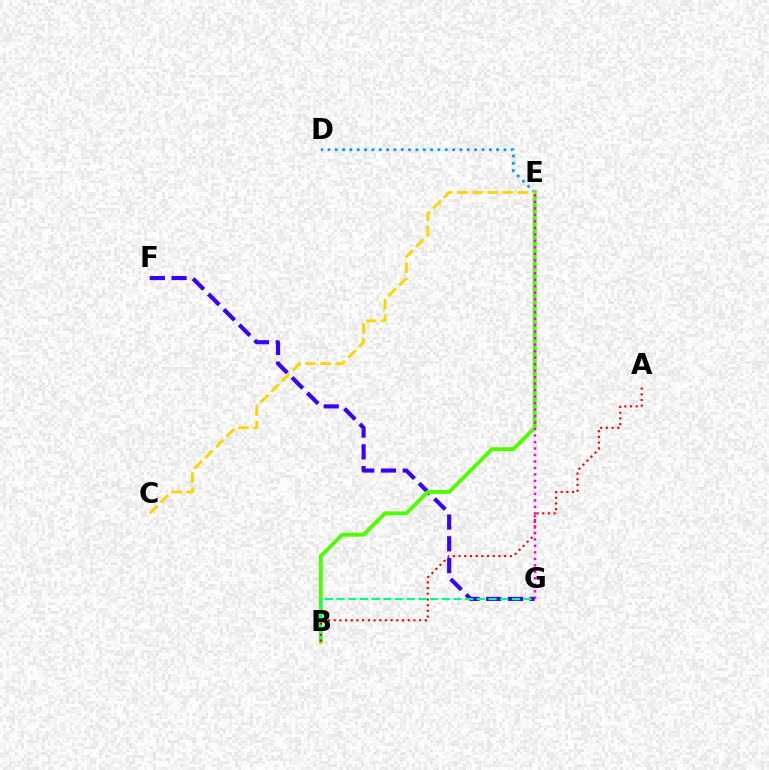{('F', 'G'): [{'color': '#3700ff', 'line_style': 'dashed', 'thickness': 2.96}], ('B', 'E'): [{'color': '#4fff00', 'line_style': 'solid', 'thickness': 2.8}], ('B', 'G'): [{'color': '#00ff86', 'line_style': 'dashed', 'thickness': 1.59}], ('A', 'B'): [{'color': '#ff0000', 'line_style': 'dotted', 'thickness': 1.55}], ('D', 'E'): [{'color': '#009eff', 'line_style': 'dotted', 'thickness': 1.99}], ('C', 'E'): [{'color': '#ffd500', 'line_style': 'dashed', 'thickness': 2.06}], ('E', 'G'): [{'color': '#ff00ed', 'line_style': 'dotted', 'thickness': 1.76}]}